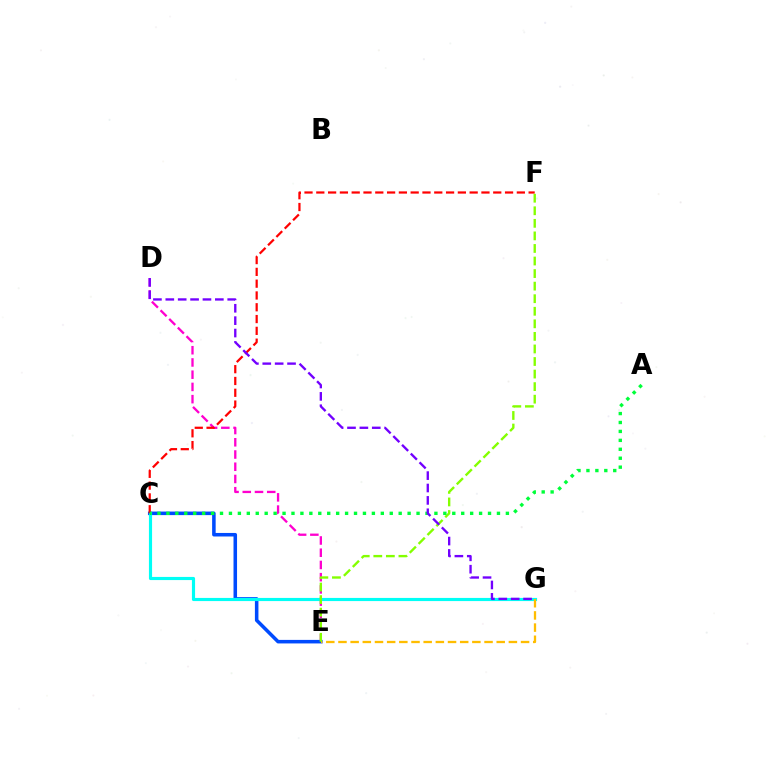{('D', 'E'): [{'color': '#ff00cf', 'line_style': 'dashed', 'thickness': 1.66}], ('C', 'E'): [{'color': '#004bff', 'line_style': 'solid', 'thickness': 2.55}], ('C', 'G'): [{'color': '#00fff6', 'line_style': 'solid', 'thickness': 2.27}], ('E', 'G'): [{'color': '#ffbd00', 'line_style': 'dashed', 'thickness': 1.65}], ('C', 'F'): [{'color': '#ff0000', 'line_style': 'dashed', 'thickness': 1.6}], ('E', 'F'): [{'color': '#84ff00', 'line_style': 'dashed', 'thickness': 1.71}], ('A', 'C'): [{'color': '#00ff39', 'line_style': 'dotted', 'thickness': 2.43}], ('D', 'G'): [{'color': '#7200ff', 'line_style': 'dashed', 'thickness': 1.68}]}